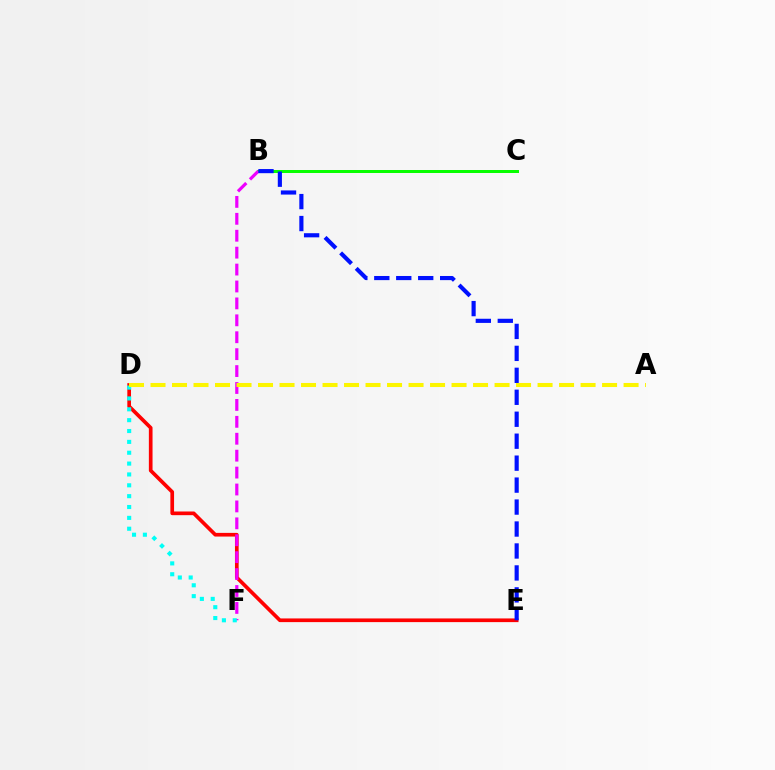{('B', 'C'): [{'color': '#08ff00', 'line_style': 'solid', 'thickness': 2.16}], ('D', 'E'): [{'color': '#ff0000', 'line_style': 'solid', 'thickness': 2.65}], ('B', 'F'): [{'color': '#ee00ff', 'line_style': 'dashed', 'thickness': 2.3}], ('D', 'F'): [{'color': '#00fff6', 'line_style': 'dotted', 'thickness': 2.95}], ('B', 'E'): [{'color': '#0010ff', 'line_style': 'dashed', 'thickness': 2.98}], ('A', 'D'): [{'color': '#fcf500', 'line_style': 'dashed', 'thickness': 2.92}]}